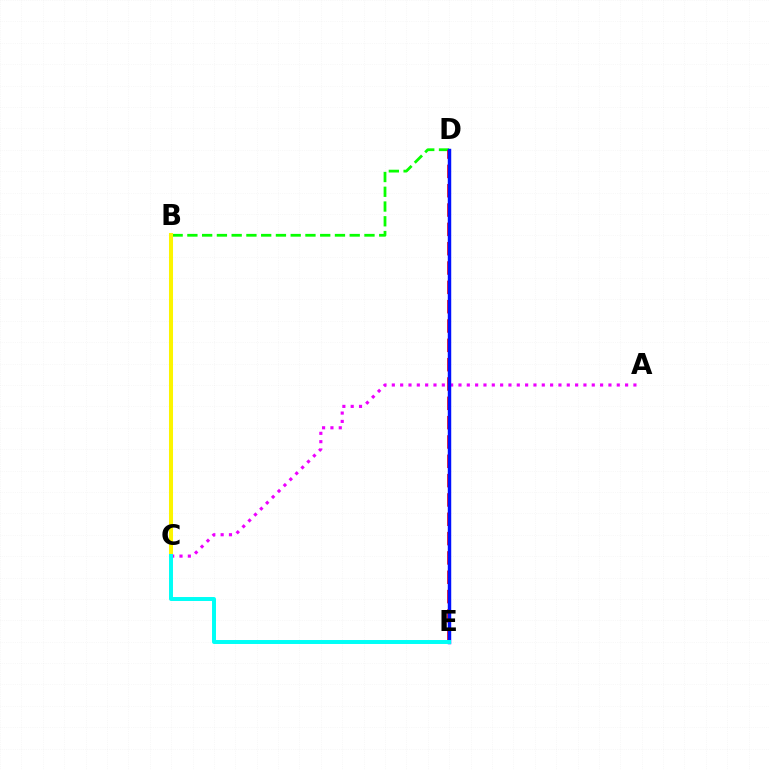{('B', 'D'): [{'color': '#08ff00', 'line_style': 'dashed', 'thickness': 2.0}], ('D', 'E'): [{'color': '#ff0000', 'line_style': 'dashed', 'thickness': 2.63}, {'color': '#0010ff', 'line_style': 'solid', 'thickness': 2.48}], ('B', 'C'): [{'color': '#fcf500', 'line_style': 'solid', 'thickness': 2.9}], ('A', 'C'): [{'color': '#ee00ff', 'line_style': 'dotted', 'thickness': 2.26}], ('C', 'E'): [{'color': '#00fff6', 'line_style': 'solid', 'thickness': 2.85}]}